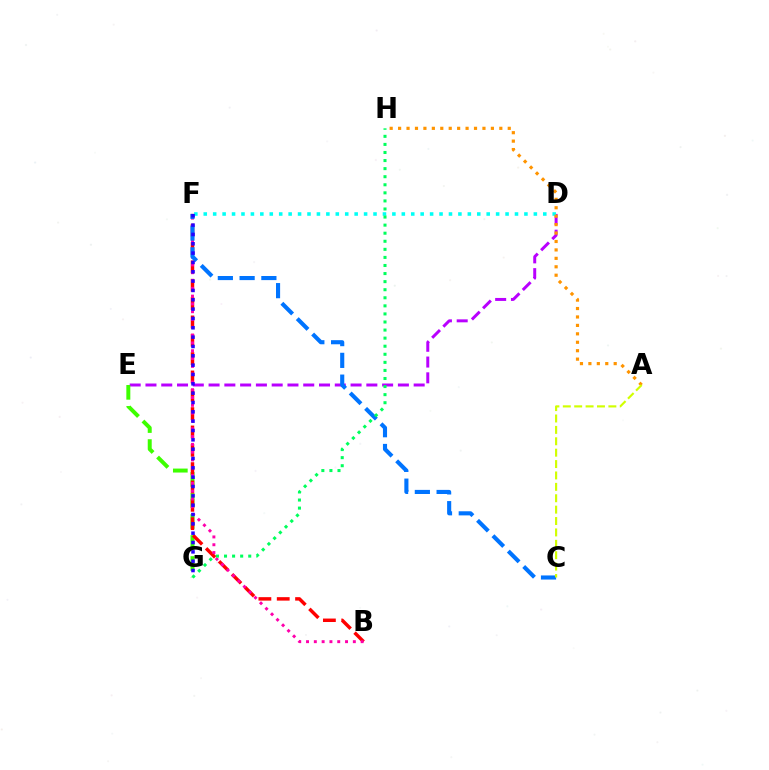{('D', 'E'): [{'color': '#b900ff', 'line_style': 'dashed', 'thickness': 2.14}], ('E', 'G'): [{'color': '#3dff00', 'line_style': 'dashed', 'thickness': 2.86}], ('B', 'F'): [{'color': '#ff0000', 'line_style': 'dashed', 'thickness': 2.49}, {'color': '#ff00ac', 'line_style': 'dotted', 'thickness': 2.12}], ('D', 'F'): [{'color': '#00fff6', 'line_style': 'dotted', 'thickness': 2.56}], ('A', 'H'): [{'color': '#ff9400', 'line_style': 'dotted', 'thickness': 2.29}], ('C', 'F'): [{'color': '#0074ff', 'line_style': 'dashed', 'thickness': 2.96}], ('F', 'G'): [{'color': '#2500ff', 'line_style': 'dotted', 'thickness': 2.54}], ('A', 'C'): [{'color': '#d1ff00', 'line_style': 'dashed', 'thickness': 1.55}], ('G', 'H'): [{'color': '#00ff5c', 'line_style': 'dotted', 'thickness': 2.19}]}